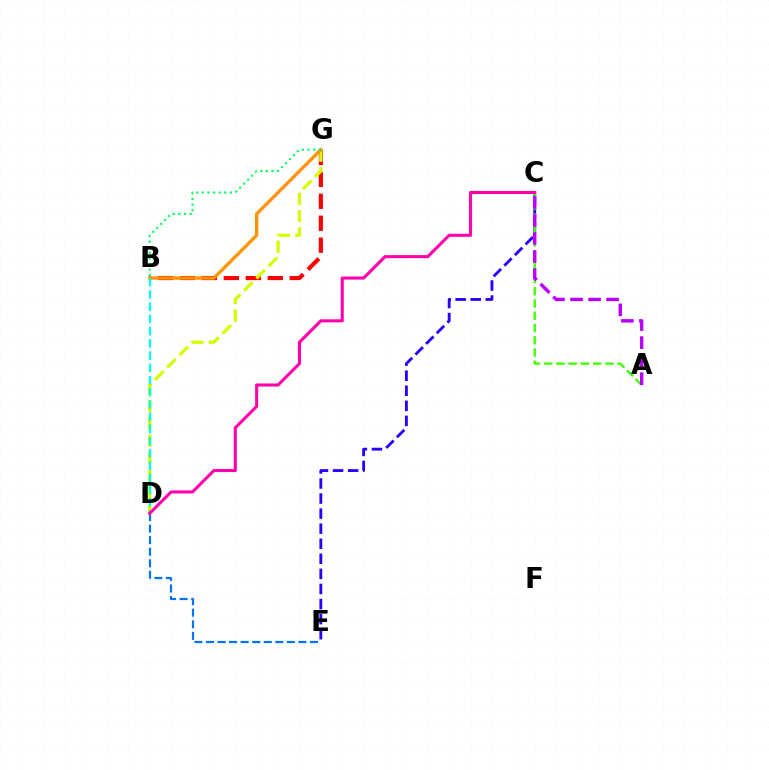{('C', 'E'): [{'color': '#2500ff', 'line_style': 'dashed', 'thickness': 2.05}], ('A', 'C'): [{'color': '#3dff00', 'line_style': 'dashed', 'thickness': 1.67}, {'color': '#b900ff', 'line_style': 'dashed', 'thickness': 2.45}], ('D', 'E'): [{'color': '#0074ff', 'line_style': 'dashed', 'thickness': 1.57}], ('B', 'G'): [{'color': '#ff0000', 'line_style': 'dashed', 'thickness': 2.98}, {'color': '#ff9400', 'line_style': 'solid', 'thickness': 2.39}, {'color': '#00ff5c', 'line_style': 'dotted', 'thickness': 1.52}], ('D', 'G'): [{'color': '#d1ff00', 'line_style': 'dashed', 'thickness': 2.35}], ('B', 'D'): [{'color': '#00fff6', 'line_style': 'dashed', 'thickness': 1.66}], ('C', 'D'): [{'color': '#ff00ac', 'line_style': 'solid', 'thickness': 2.21}]}